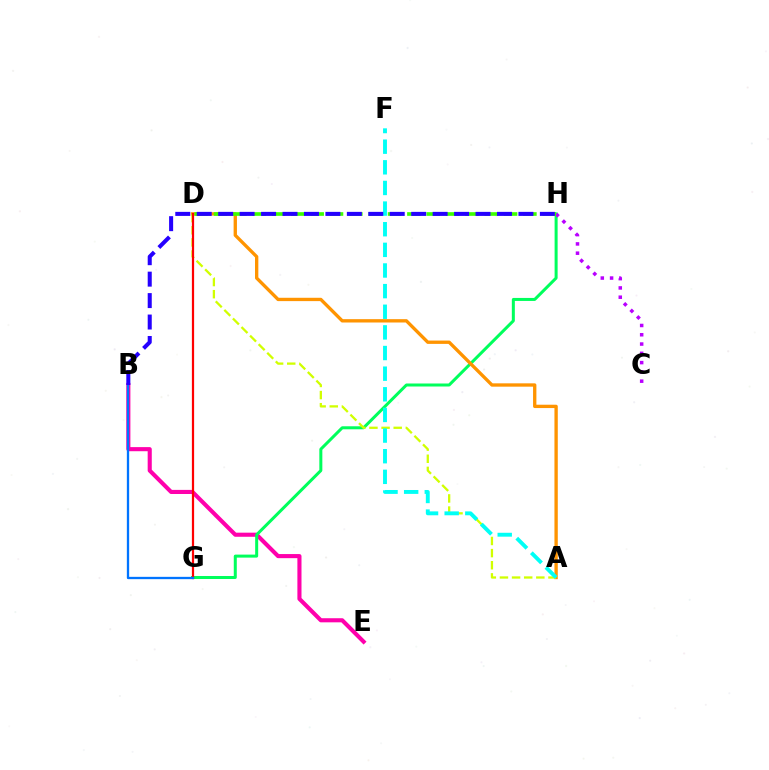{('B', 'E'): [{'color': '#ff00ac', 'line_style': 'solid', 'thickness': 2.96}], ('G', 'H'): [{'color': '#00ff5c', 'line_style': 'solid', 'thickness': 2.17}], ('A', 'D'): [{'color': '#ff9400', 'line_style': 'solid', 'thickness': 2.4}, {'color': '#d1ff00', 'line_style': 'dashed', 'thickness': 1.65}], ('C', 'H'): [{'color': '#b900ff', 'line_style': 'dotted', 'thickness': 2.52}], ('D', 'G'): [{'color': '#ff0000', 'line_style': 'solid', 'thickness': 1.6}], ('A', 'F'): [{'color': '#00fff6', 'line_style': 'dashed', 'thickness': 2.8}], ('B', 'G'): [{'color': '#0074ff', 'line_style': 'solid', 'thickness': 1.67}], ('D', 'H'): [{'color': '#3dff00', 'line_style': 'dashed', 'thickness': 2.63}], ('B', 'H'): [{'color': '#2500ff', 'line_style': 'dashed', 'thickness': 2.91}]}